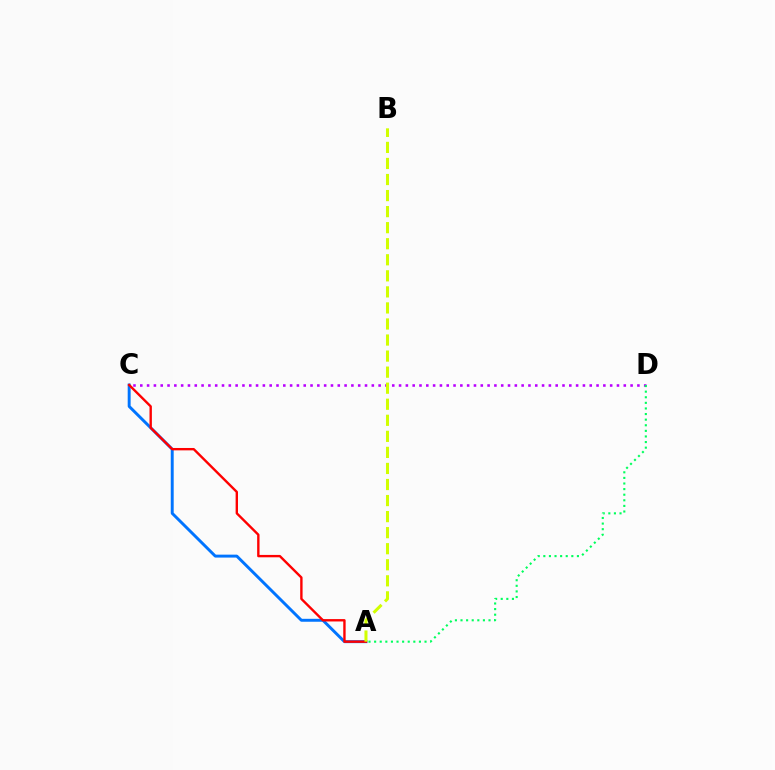{('C', 'D'): [{'color': '#b900ff', 'line_style': 'dotted', 'thickness': 1.85}], ('A', 'C'): [{'color': '#0074ff', 'line_style': 'solid', 'thickness': 2.11}, {'color': '#ff0000', 'line_style': 'solid', 'thickness': 1.71}], ('A', 'D'): [{'color': '#00ff5c', 'line_style': 'dotted', 'thickness': 1.52}], ('A', 'B'): [{'color': '#d1ff00', 'line_style': 'dashed', 'thickness': 2.18}]}